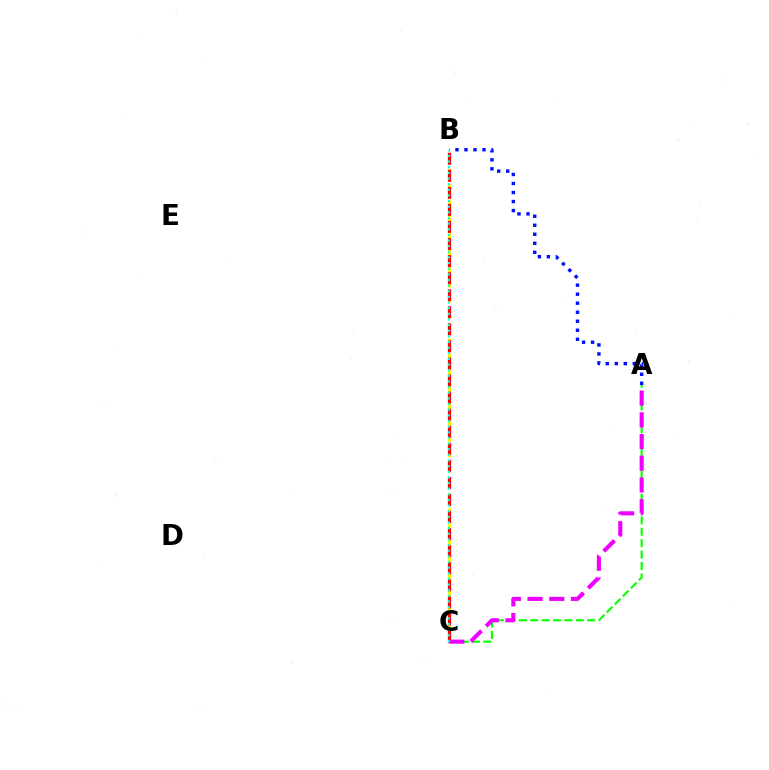{('A', 'C'): [{'color': '#08ff00', 'line_style': 'dashed', 'thickness': 1.55}, {'color': '#ee00ff', 'line_style': 'dashed', 'thickness': 2.95}], ('A', 'B'): [{'color': '#0010ff', 'line_style': 'dotted', 'thickness': 2.45}], ('B', 'C'): [{'color': '#fcf500', 'line_style': 'dashed', 'thickness': 2.1}, {'color': '#ff0000', 'line_style': 'dashed', 'thickness': 2.32}, {'color': '#00fff6', 'line_style': 'dotted', 'thickness': 1.53}]}